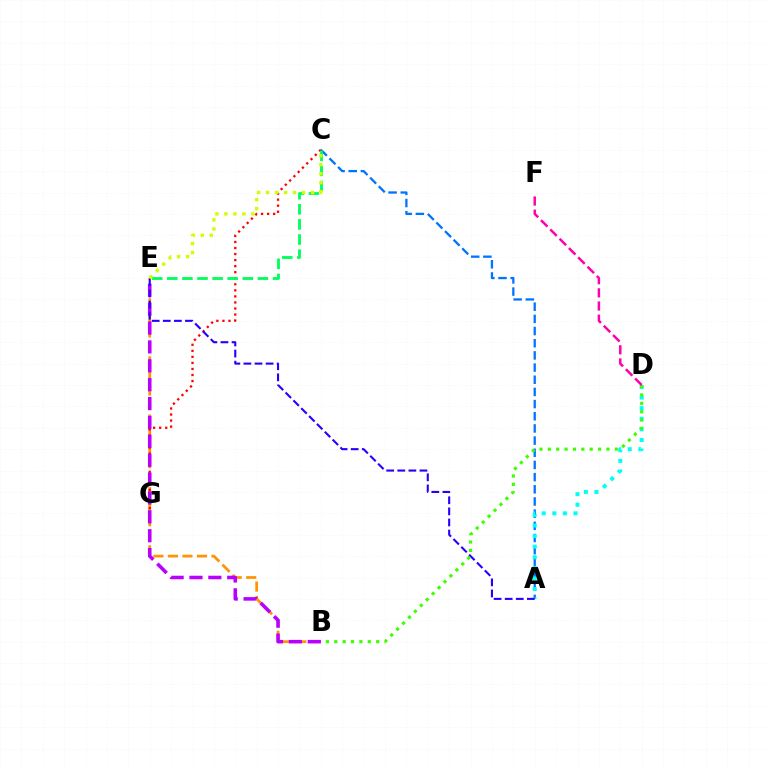{('A', 'C'): [{'color': '#0074ff', 'line_style': 'dashed', 'thickness': 1.65}], ('A', 'D'): [{'color': '#00fff6', 'line_style': 'dotted', 'thickness': 2.88}], ('B', 'E'): [{'color': '#ff9400', 'line_style': 'dashed', 'thickness': 1.97}, {'color': '#b900ff', 'line_style': 'dashed', 'thickness': 2.56}], ('C', 'G'): [{'color': '#ff0000', 'line_style': 'dotted', 'thickness': 1.64}], ('C', 'E'): [{'color': '#00ff5c', 'line_style': 'dashed', 'thickness': 2.05}, {'color': '#d1ff00', 'line_style': 'dotted', 'thickness': 2.45}], ('A', 'E'): [{'color': '#2500ff', 'line_style': 'dashed', 'thickness': 1.51}], ('B', 'D'): [{'color': '#3dff00', 'line_style': 'dotted', 'thickness': 2.28}], ('D', 'F'): [{'color': '#ff00ac', 'line_style': 'dashed', 'thickness': 1.79}]}